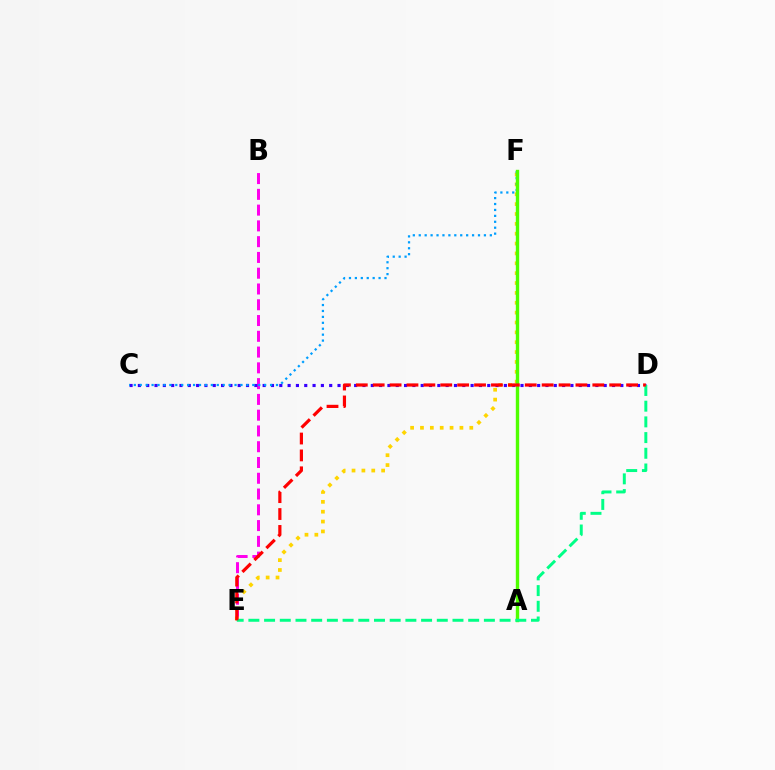{('B', 'E'): [{'color': '#ff00ed', 'line_style': 'dashed', 'thickness': 2.14}], ('E', 'F'): [{'color': '#ffd500', 'line_style': 'dotted', 'thickness': 2.68}], ('C', 'D'): [{'color': '#3700ff', 'line_style': 'dotted', 'thickness': 2.26}], ('C', 'F'): [{'color': '#009eff', 'line_style': 'dotted', 'thickness': 1.61}], ('A', 'F'): [{'color': '#4fff00', 'line_style': 'solid', 'thickness': 2.44}], ('D', 'E'): [{'color': '#00ff86', 'line_style': 'dashed', 'thickness': 2.13}, {'color': '#ff0000', 'line_style': 'dashed', 'thickness': 2.3}]}